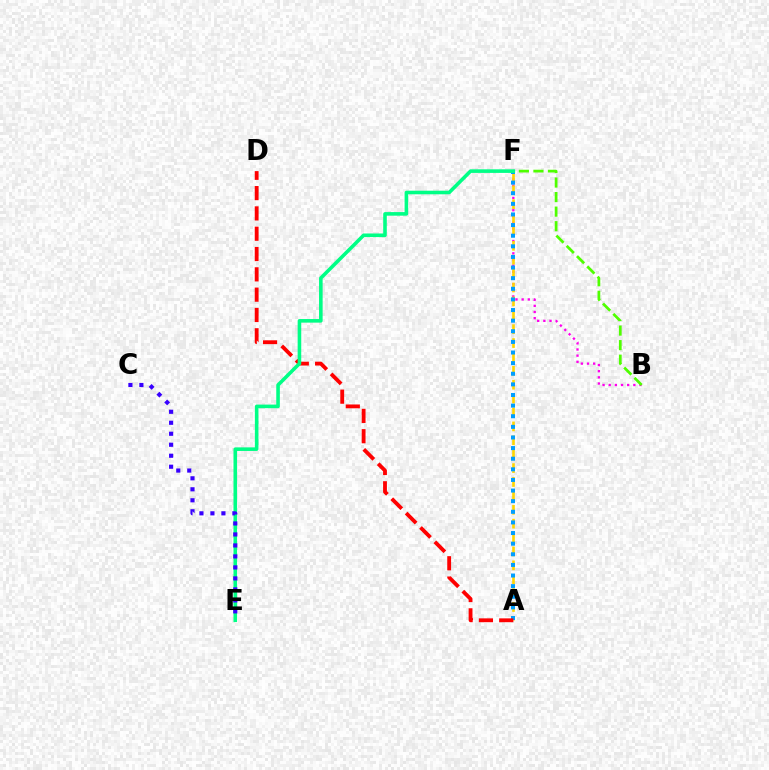{('B', 'F'): [{'color': '#ff00ed', 'line_style': 'dotted', 'thickness': 1.67}, {'color': '#4fff00', 'line_style': 'dashed', 'thickness': 1.98}], ('A', 'F'): [{'color': '#ffd500', 'line_style': 'dashed', 'thickness': 1.89}, {'color': '#009eff', 'line_style': 'dotted', 'thickness': 2.89}], ('A', 'D'): [{'color': '#ff0000', 'line_style': 'dashed', 'thickness': 2.76}], ('E', 'F'): [{'color': '#00ff86', 'line_style': 'solid', 'thickness': 2.58}], ('C', 'E'): [{'color': '#3700ff', 'line_style': 'dotted', 'thickness': 2.99}]}